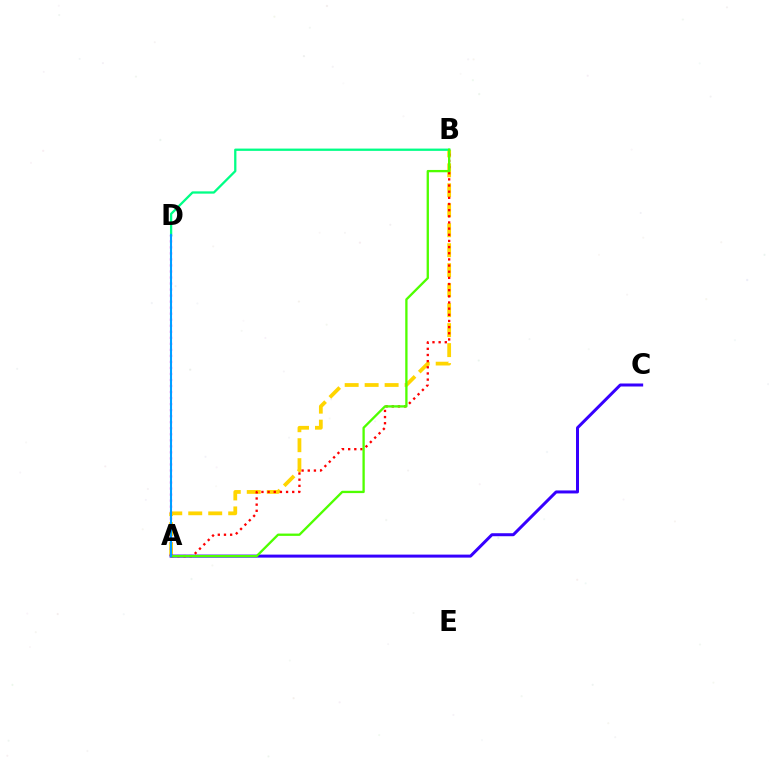{('A', 'B'): [{'color': '#ffd500', 'line_style': 'dashed', 'thickness': 2.71}, {'color': '#ff0000', 'line_style': 'dotted', 'thickness': 1.67}, {'color': '#4fff00', 'line_style': 'solid', 'thickness': 1.67}], ('B', 'D'): [{'color': '#00ff86', 'line_style': 'solid', 'thickness': 1.65}], ('A', 'C'): [{'color': '#3700ff', 'line_style': 'solid', 'thickness': 2.16}], ('A', 'D'): [{'color': '#ff00ed', 'line_style': 'dotted', 'thickness': 1.64}, {'color': '#009eff', 'line_style': 'solid', 'thickness': 1.5}]}